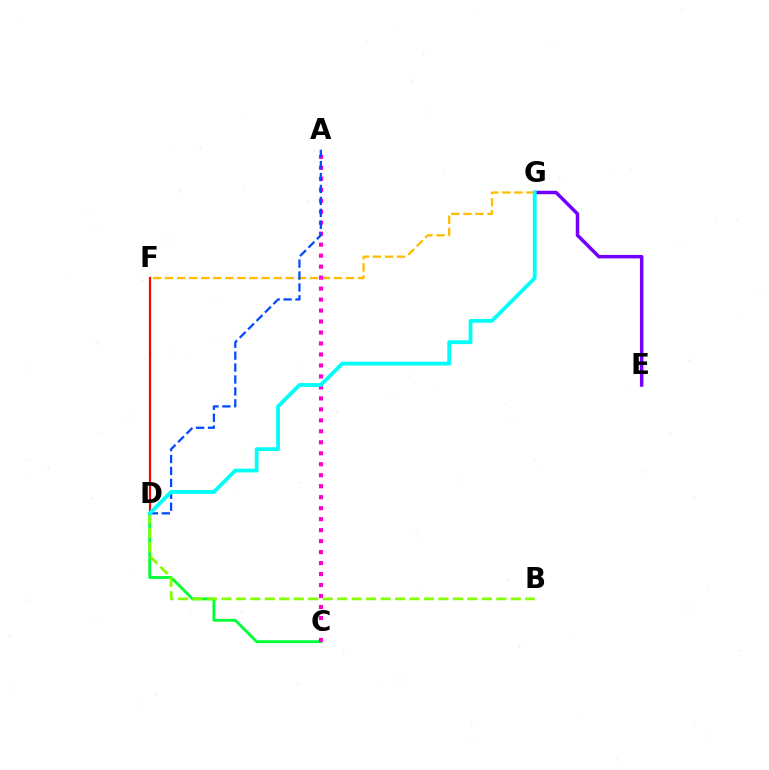{('F', 'G'): [{'color': '#ffbd00', 'line_style': 'dashed', 'thickness': 1.64}], ('D', 'F'): [{'color': '#ff0000', 'line_style': 'solid', 'thickness': 1.59}], ('C', 'D'): [{'color': '#00ff39', 'line_style': 'solid', 'thickness': 2.07}], ('A', 'C'): [{'color': '#ff00cf', 'line_style': 'dotted', 'thickness': 2.98}], ('A', 'D'): [{'color': '#004bff', 'line_style': 'dashed', 'thickness': 1.62}], ('B', 'D'): [{'color': '#84ff00', 'line_style': 'dashed', 'thickness': 1.97}], ('E', 'G'): [{'color': '#7200ff', 'line_style': 'solid', 'thickness': 2.51}], ('D', 'G'): [{'color': '#00fff6', 'line_style': 'solid', 'thickness': 2.73}]}